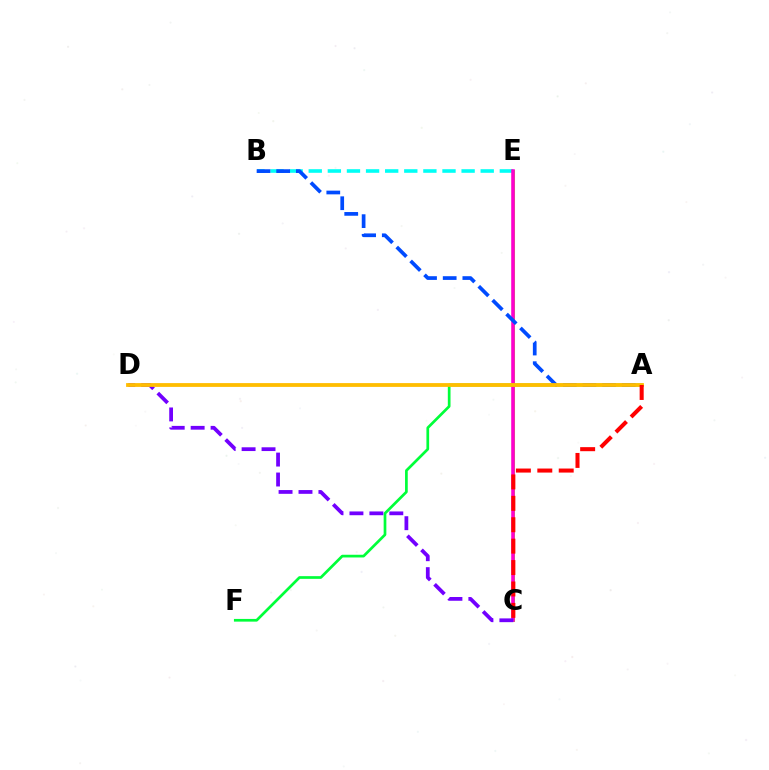{('C', 'E'): [{'color': '#84ff00', 'line_style': 'solid', 'thickness': 2.18}, {'color': '#ff00cf', 'line_style': 'solid', 'thickness': 2.57}], ('B', 'E'): [{'color': '#00fff6', 'line_style': 'dashed', 'thickness': 2.6}], ('A', 'F'): [{'color': '#00ff39', 'line_style': 'solid', 'thickness': 1.95}], ('A', 'B'): [{'color': '#004bff', 'line_style': 'dashed', 'thickness': 2.67}], ('C', 'D'): [{'color': '#7200ff', 'line_style': 'dashed', 'thickness': 2.71}], ('A', 'D'): [{'color': '#ffbd00', 'line_style': 'solid', 'thickness': 2.74}], ('A', 'C'): [{'color': '#ff0000', 'line_style': 'dashed', 'thickness': 2.91}]}